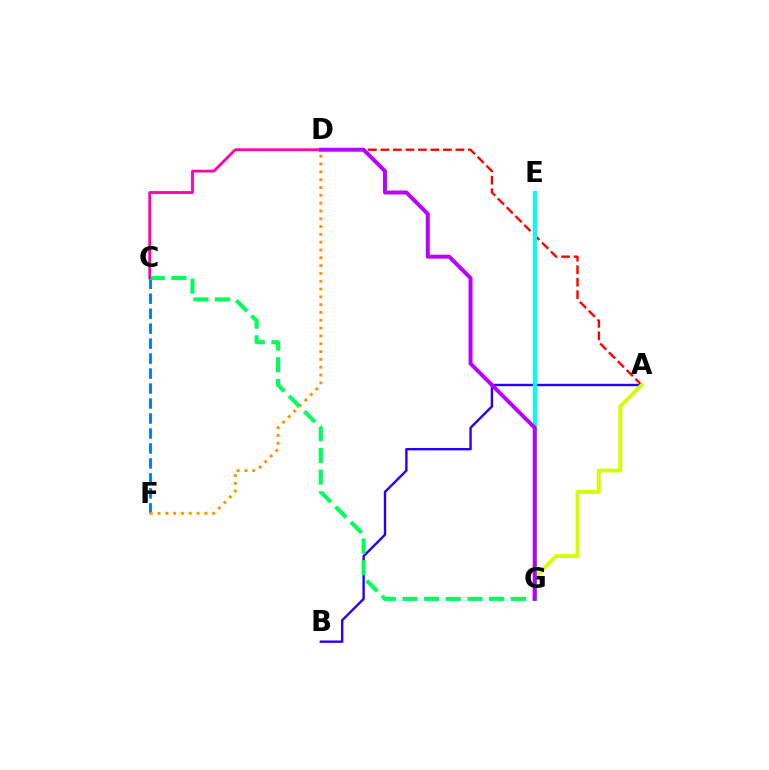{('C', 'F'): [{'color': '#0074ff', 'line_style': 'dashed', 'thickness': 2.03}], ('A', 'D'): [{'color': '#ff0000', 'line_style': 'dashed', 'thickness': 1.7}], ('A', 'B'): [{'color': '#2500ff', 'line_style': 'solid', 'thickness': 1.72}], ('C', 'G'): [{'color': '#00ff5c', 'line_style': 'dashed', 'thickness': 2.94}], ('E', 'G'): [{'color': '#3dff00', 'line_style': 'dotted', 'thickness': 1.68}, {'color': '#00fff6', 'line_style': 'solid', 'thickness': 2.94}], ('A', 'G'): [{'color': '#d1ff00', 'line_style': 'solid', 'thickness': 2.76}], ('D', 'F'): [{'color': '#ff9400', 'line_style': 'dotted', 'thickness': 2.12}], ('C', 'D'): [{'color': '#ff00ac', 'line_style': 'solid', 'thickness': 2.03}], ('D', 'G'): [{'color': '#b900ff', 'line_style': 'solid', 'thickness': 2.84}]}